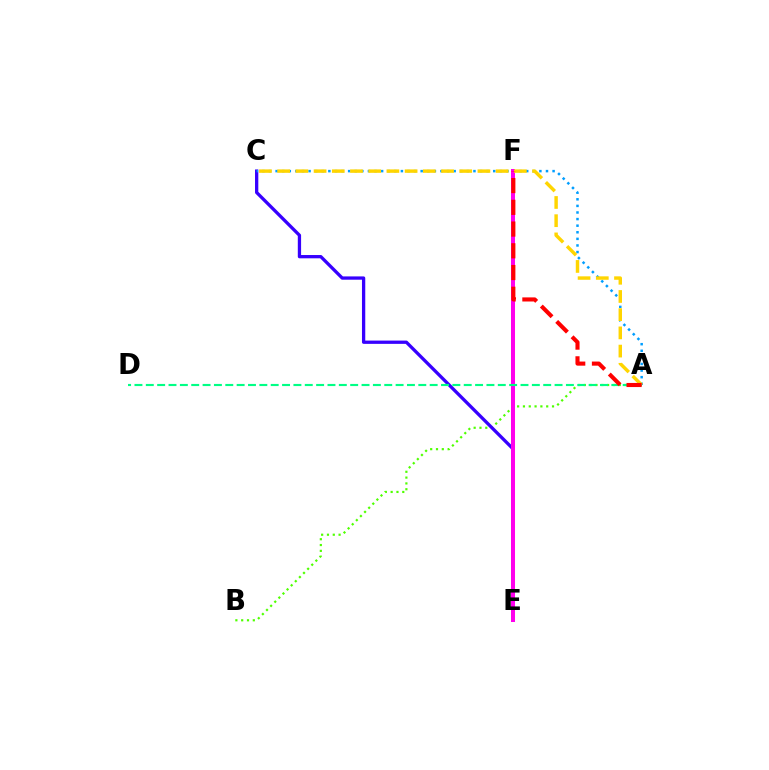{('A', 'B'): [{'color': '#4fff00', 'line_style': 'dotted', 'thickness': 1.58}], ('C', 'E'): [{'color': '#3700ff', 'line_style': 'solid', 'thickness': 2.37}], ('A', 'C'): [{'color': '#009eff', 'line_style': 'dotted', 'thickness': 1.79}, {'color': '#ffd500', 'line_style': 'dashed', 'thickness': 2.47}], ('E', 'F'): [{'color': '#ff00ed', 'line_style': 'solid', 'thickness': 2.89}], ('A', 'D'): [{'color': '#00ff86', 'line_style': 'dashed', 'thickness': 1.54}], ('A', 'F'): [{'color': '#ff0000', 'line_style': 'dashed', 'thickness': 2.95}]}